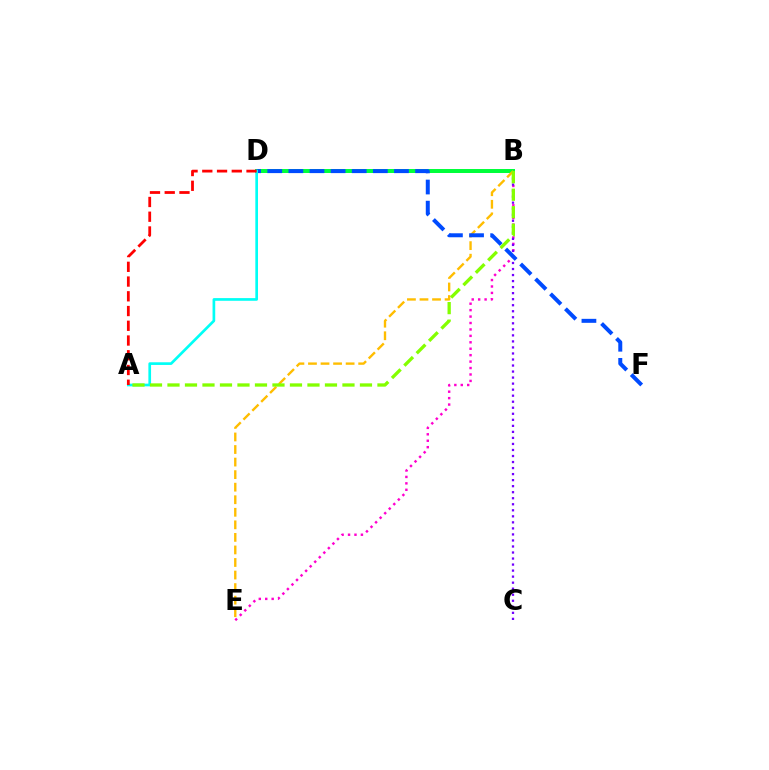{('B', 'E'): [{'color': '#ff00cf', 'line_style': 'dotted', 'thickness': 1.75}, {'color': '#ffbd00', 'line_style': 'dashed', 'thickness': 1.71}], ('B', 'C'): [{'color': '#7200ff', 'line_style': 'dotted', 'thickness': 1.64}], ('B', 'D'): [{'color': '#00ff39', 'line_style': 'solid', 'thickness': 2.86}], ('D', 'F'): [{'color': '#004bff', 'line_style': 'dashed', 'thickness': 2.87}], ('A', 'D'): [{'color': '#00fff6', 'line_style': 'solid', 'thickness': 1.93}, {'color': '#ff0000', 'line_style': 'dashed', 'thickness': 2.0}], ('A', 'B'): [{'color': '#84ff00', 'line_style': 'dashed', 'thickness': 2.38}]}